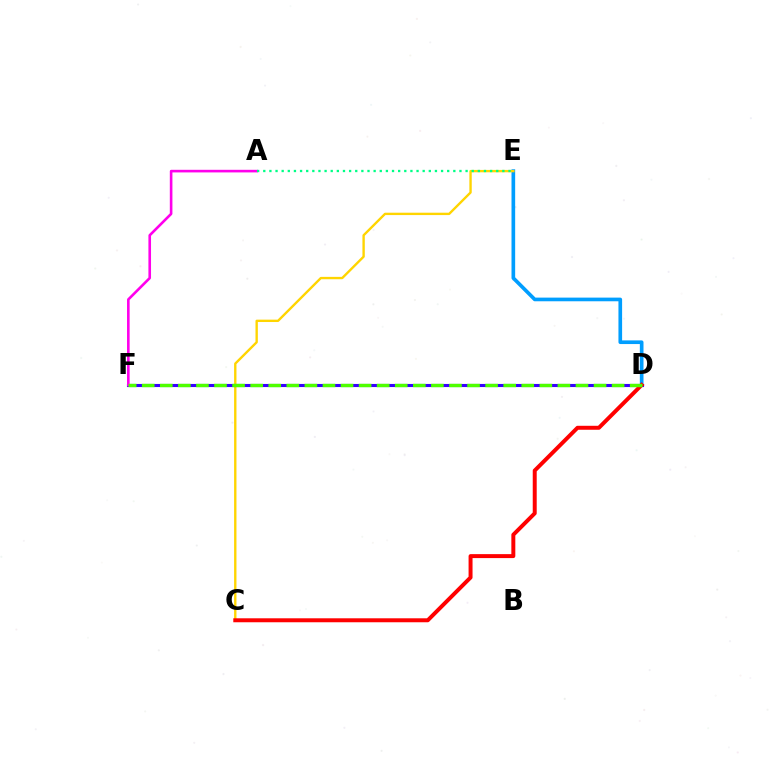{('D', 'E'): [{'color': '#009eff', 'line_style': 'solid', 'thickness': 2.64}], ('C', 'E'): [{'color': '#ffd500', 'line_style': 'solid', 'thickness': 1.71}], ('D', 'F'): [{'color': '#3700ff', 'line_style': 'solid', 'thickness': 2.23}, {'color': '#4fff00', 'line_style': 'dashed', 'thickness': 2.46}], ('A', 'F'): [{'color': '#ff00ed', 'line_style': 'solid', 'thickness': 1.88}], ('C', 'D'): [{'color': '#ff0000', 'line_style': 'solid', 'thickness': 2.86}], ('A', 'E'): [{'color': '#00ff86', 'line_style': 'dotted', 'thickness': 1.67}]}